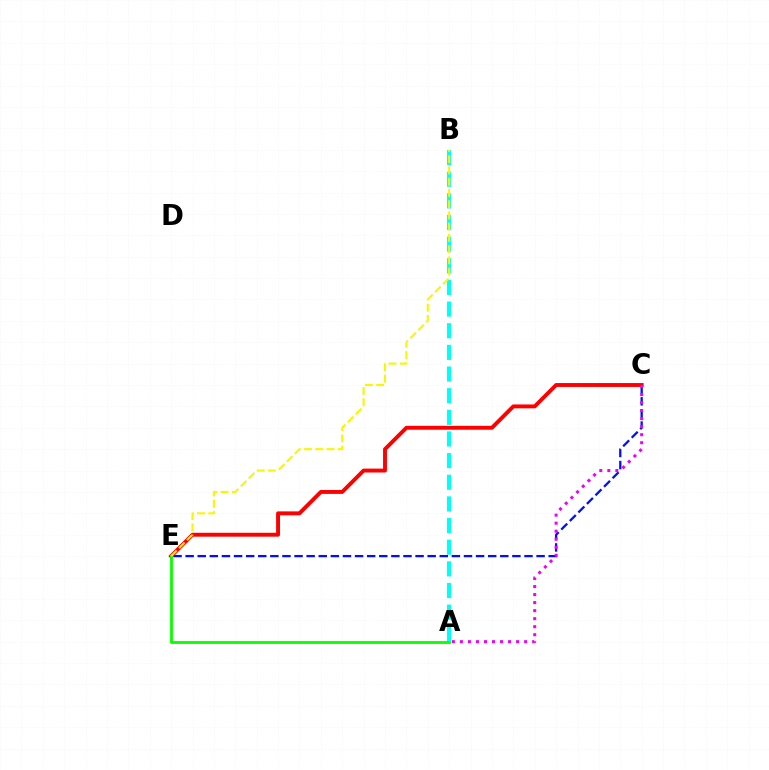{('C', 'E'): [{'color': '#0010ff', 'line_style': 'dashed', 'thickness': 1.64}, {'color': '#ff0000', 'line_style': 'solid', 'thickness': 2.81}], ('A', 'B'): [{'color': '#00fff6', 'line_style': 'dashed', 'thickness': 2.94}], ('A', 'C'): [{'color': '#ee00ff', 'line_style': 'dotted', 'thickness': 2.18}], ('A', 'E'): [{'color': '#08ff00', 'line_style': 'solid', 'thickness': 2.02}], ('B', 'E'): [{'color': '#fcf500', 'line_style': 'dashed', 'thickness': 1.53}]}